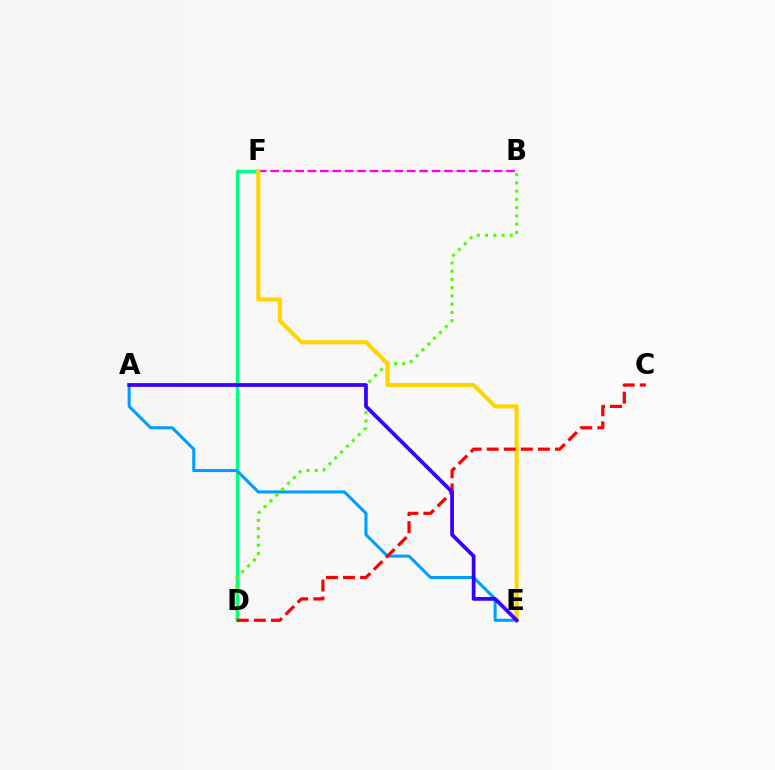{('D', 'F'): [{'color': '#00ff86', 'line_style': 'solid', 'thickness': 2.46}], ('A', 'E'): [{'color': '#009eff', 'line_style': 'solid', 'thickness': 2.2}, {'color': '#3700ff', 'line_style': 'solid', 'thickness': 2.69}], ('B', 'F'): [{'color': '#ff00ed', 'line_style': 'dashed', 'thickness': 1.69}], ('B', 'D'): [{'color': '#4fff00', 'line_style': 'dotted', 'thickness': 2.24}], ('E', 'F'): [{'color': '#ffd500', 'line_style': 'solid', 'thickness': 2.95}], ('C', 'D'): [{'color': '#ff0000', 'line_style': 'dashed', 'thickness': 2.32}]}